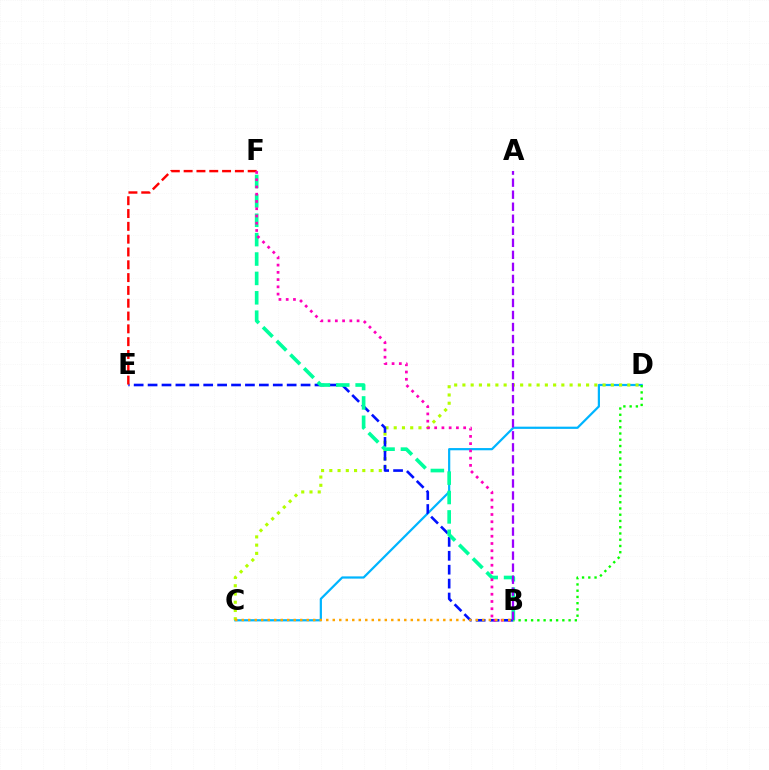{('C', 'D'): [{'color': '#00b5ff', 'line_style': 'solid', 'thickness': 1.6}, {'color': '#b3ff00', 'line_style': 'dotted', 'thickness': 2.24}], ('B', 'E'): [{'color': '#0010ff', 'line_style': 'dashed', 'thickness': 1.89}], ('B', 'D'): [{'color': '#08ff00', 'line_style': 'dotted', 'thickness': 1.7}], ('B', 'F'): [{'color': '#00ff9d', 'line_style': 'dashed', 'thickness': 2.63}, {'color': '#ff00bd', 'line_style': 'dotted', 'thickness': 1.97}], ('E', 'F'): [{'color': '#ff0000', 'line_style': 'dashed', 'thickness': 1.74}], ('A', 'B'): [{'color': '#9b00ff', 'line_style': 'dashed', 'thickness': 1.63}], ('B', 'C'): [{'color': '#ffa500', 'line_style': 'dotted', 'thickness': 1.77}]}